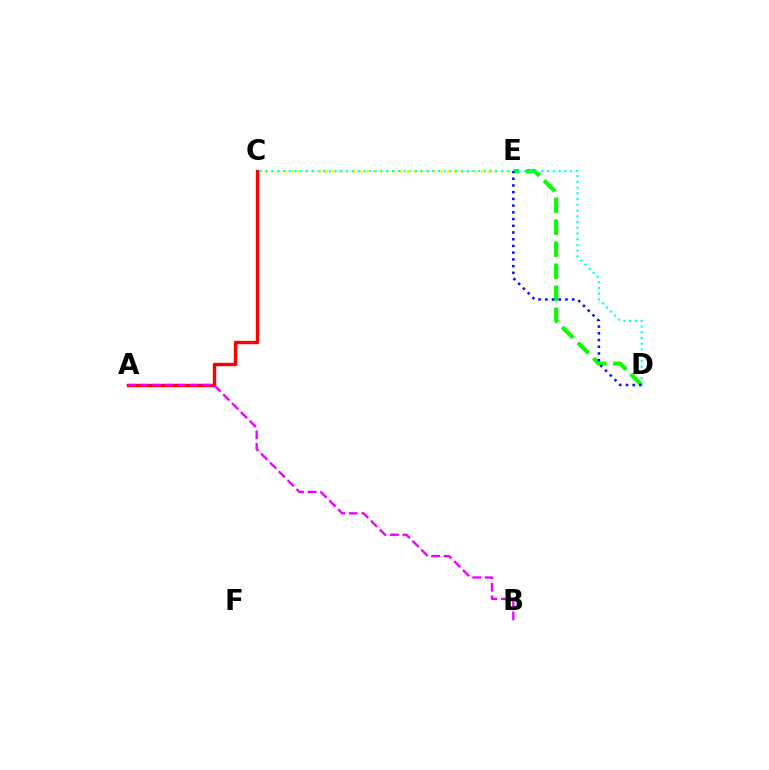{('C', 'E'): [{'color': '#fcf500', 'line_style': 'dotted', 'thickness': 1.84}], ('A', 'C'): [{'color': '#ff0000', 'line_style': 'solid', 'thickness': 2.43}], ('D', 'E'): [{'color': '#08ff00', 'line_style': 'dashed', 'thickness': 2.99}, {'color': '#0010ff', 'line_style': 'dotted', 'thickness': 1.83}], ('C', 'D'): [{'color': '#00fff6', 'line_style': 'dotted', 'thickness': 1.56}], ('A', 'B'): [{'color': '#ee00ff', 'line_style': 'dashed', 'thickness': 1.7}]}